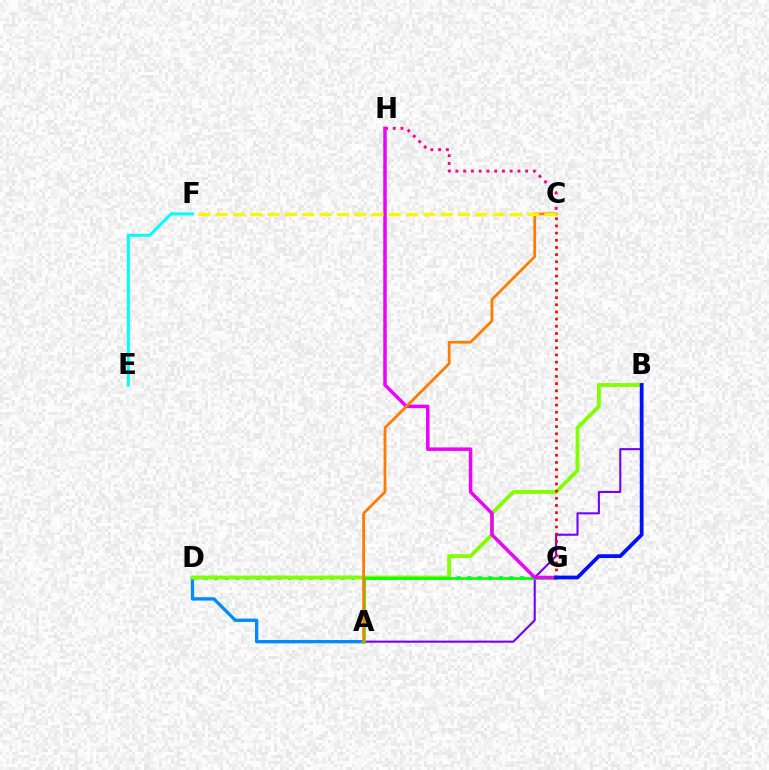{('E', 'F'): [{'color': '#00fff6', 'line_style': 'solid', 'thickness': 2.19}], ('A', 'B'): [{'color': '#7200ff', 'line_style': 'solid', 'thickness': 1.5}], ('C', 'H'): [{'color': '#ff0094', 'line_style': 'dotted', 'thickness': 2.11}], ('A', 'D'): [{'color': '#008cff', 'line_style': 'solid', 'thickness': 2.4}], ('D', 'G'): [{'color': '#00ff74', 'line_style': 'dotted', 'thickness': 2.87}], ('B', 'D'): [{'color': '#84ff00', 'line_style': 'solid', 'thickness': 2.77}], ('A', 'G'): [{'color': '#08ff00', 'line_style': 'solid', 'thickness': 1.91}], ('C', 'G'): [{'color': '#ff0000', 'line_style': 'dotted', 'thickness': 1.95}], ('G', 'H'): [{'color': '#ee00ff', 'line_style': 'solid', 'thickness': 2.51}], ('A', 'C'): [{'color': '#ff7c00', 'line_style': 'solid', 'thickness': 1.99}], ('B', 'G'): [{'color': '#0010ff', 'line_style': 'solid', 'thickness': 2.7}], ('C', 'F'): [{'color': '#fcf500', 'line_style': 'dashed', 'thickness': 2.35}]}